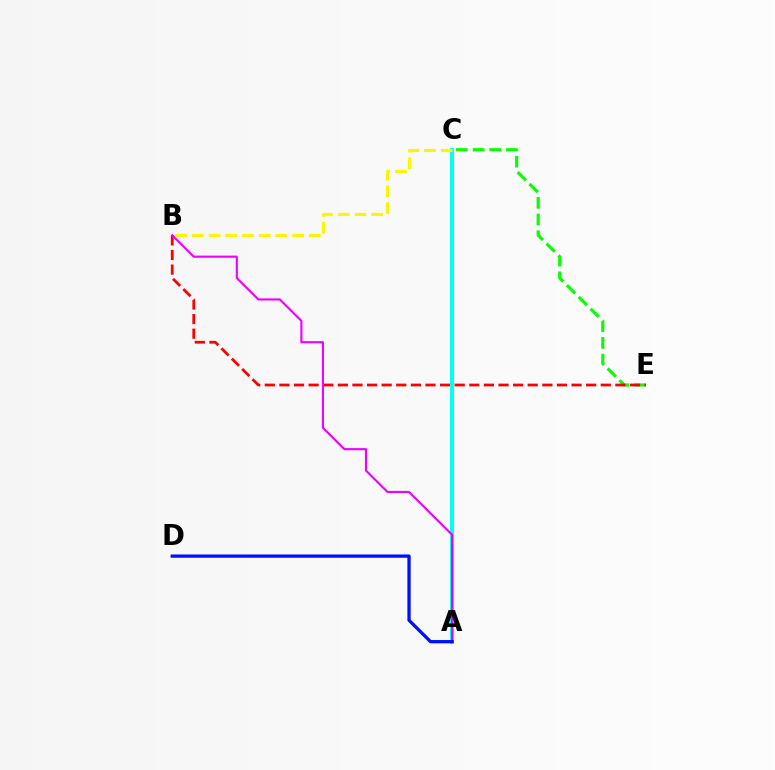{('C', 'E'): [{'color': '#08ff00', 'line_style': 'dashed', 'thickness': 2.27}], ('B', 'E'): [{'color': '#ff0000', 'line_style': 'dashed', 'thickness': 1.98}], ('A', 'C'): [{'color': '#00fff6', 'line_style': 'solid', 'thickness': 2.84}], ('A', 'B'): [{'color': '#ee00ff', 'line_style': 'solid', 'thickness': 1.53}], ('A', 'D'): [{'color': '#0010ff', 'line_style': 'solid', 'thickness': 2.36}], ('B', 'C'): [{'color': '#fcf500', 'line_style': 'dashed', 'thickness': 2.27}]}